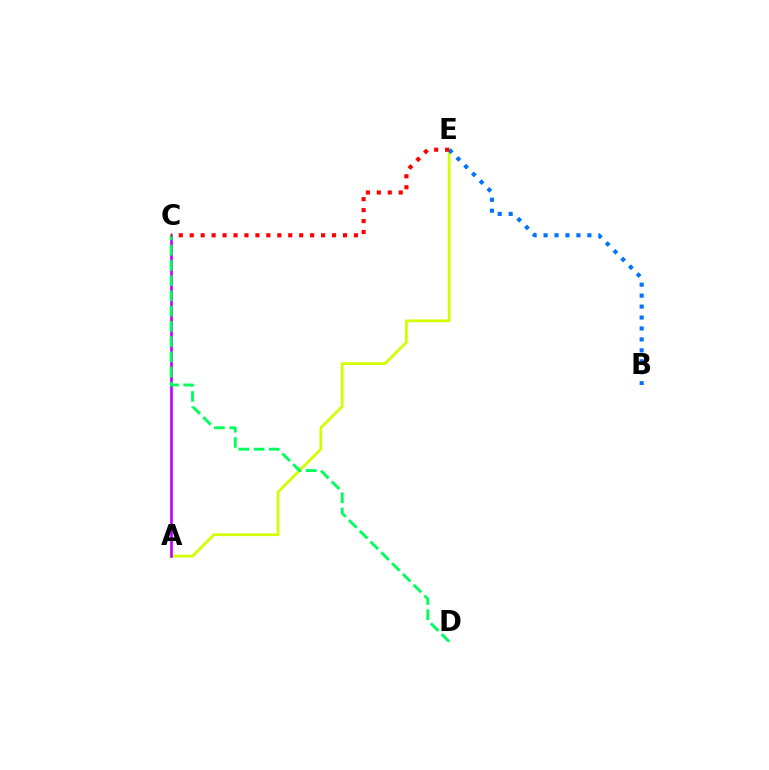{('A', 'E'): [{'color': '#d1ff00', 'line_style': 'solid', 'thickness': 2.0}], ('B', 'E'): [{'color': '#0074ff', 'line_style': 'dotted', 'thickness': 2.97}], ('A', 'C'): [{'color': '#b900ff', 'line_style': 'solid', 'thickness': 1.88}], ('C', 'D'): [{'color': '#00ff5c', 'line_style': 'dashed', 'thickness': 2.07}], ('C', 'E'): [{'color': '#ff0000', 'line_style': 'dotted', 'thickness': 2.97}]}